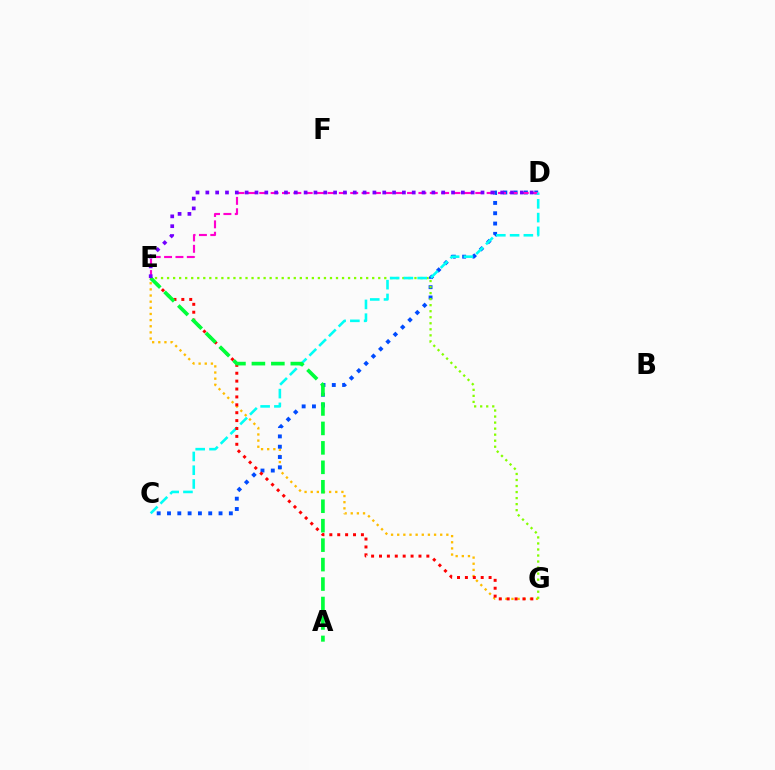{('E', 'G'): [{'color': '#ffbd00', 'line_style': 'dotted', 'thickness': 1.67}, {'color': '#84ff00', 'line_style': 'dotted', 'thickness': 1.64}, {'color': '#ff0000', 'line_style': 'dotted', 'thickness': 2.14}], ('C', 'D'): [{'color': '#004bff', 'line_style': 'dotted', 'thickness': 2.8}, {'color': '#00fff6', 'line_style': 'dashed', 'thickness': 1.87}], ('D', 'E'): [{'color': '#ff00cf', 'line_style': 'dashed', 'thickness': 1.54}, {'color': '#7200ff', 'line_style': 'dotted', 'thickness': 2.67}], ('A', 'E'): [{'color': '#00ff39', 'line_style': 'dashed', 'thickness': 2.64}]}